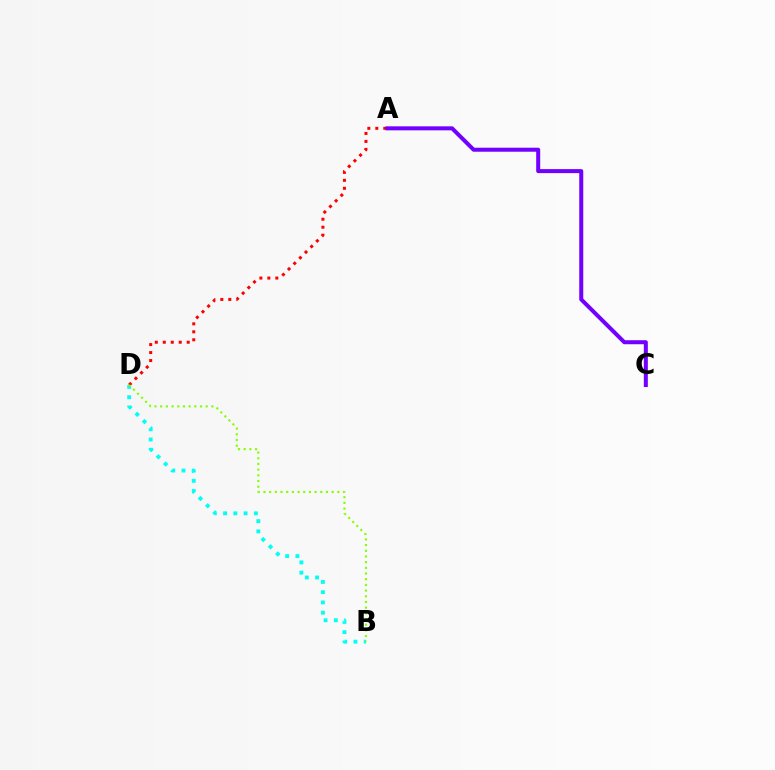{('A', 'D'): [{'color': '#ff0000', 'line_style': 'dotted', 'thickness': 2.17}], ('B', 'D'): [{'color': '#00fff6', 'line_style': 'dotted', 'thickness': 2.79}, {'color': '#84ff00', 'line_style': 'dotted', 'thickness': 1.54}], ('A', 'C'): [{'color': '#7200ff', 'line_style': 'solid', 'thickness': 2.89}]}